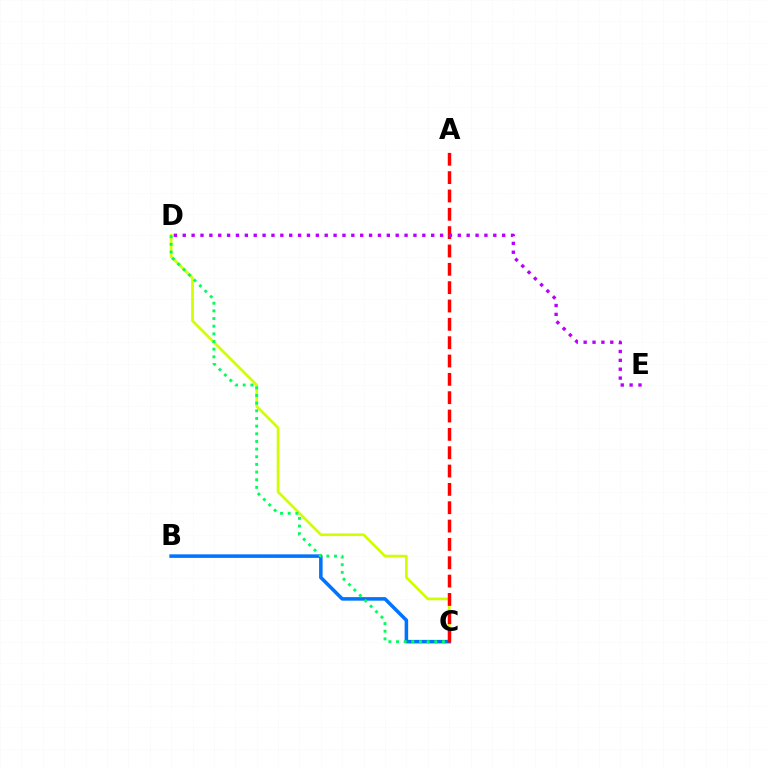{('C', 'D'): [{'color': '#d1ff00', 'line_style': 'solid', 'thickness': 1.95}, {'color': '#00ff5c', 'line_style': 'dotted', 'thickness': 2.08}], ('B', 'C'): [{'color': '#0074ff', 'line_style': 'solid', 'thickness': 2.54}], ('A', 'C'): [{'color': '#ff0000', 'line_style': 'dashed', 'thickness': 2.49}], ('D', 'E'): [{'color': '#b900ff', 'line_style': 'dotted', 'thickness': 2.41}]}